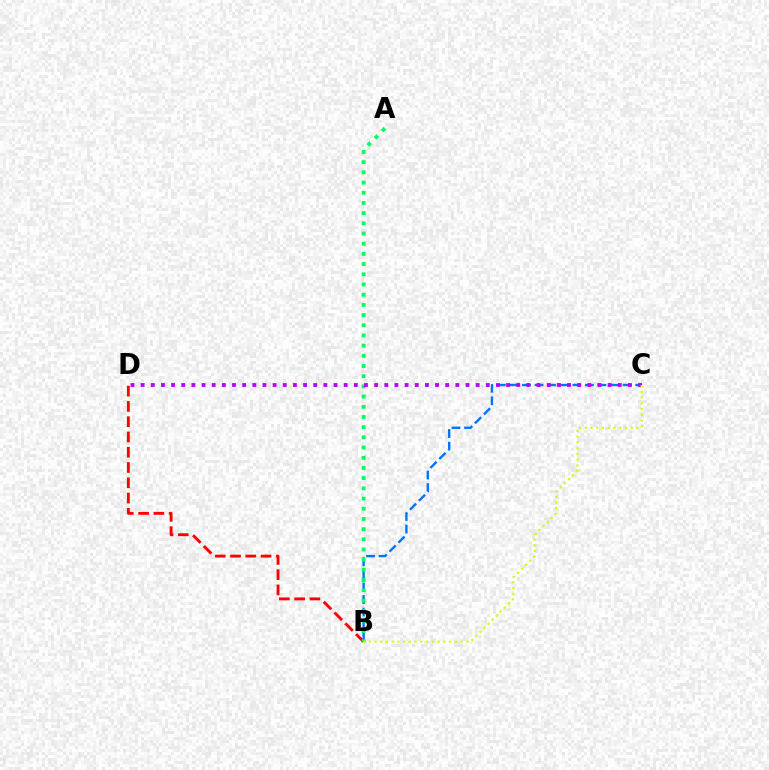{('B', 'D'): [{'color': '#ff0000', 'line_style': 'dashed', 'thickness': 2.07}], ('B', 'C'): [{'color': '#0074ff', 'line_style': 'dashed', 'thickness': 1.71}, {'color': '#d1ff00', 'line_style': 'dotted', 'thickness': 1.56}], ('A', 'B'): [{'color': '#00ff5c', 'line_style': 'dotted', 'thickness': 2.77}], ('C', 'D'): [{'color': '#b900ff', 'line_style': 'dotted', 'thickness': 2.76}]}